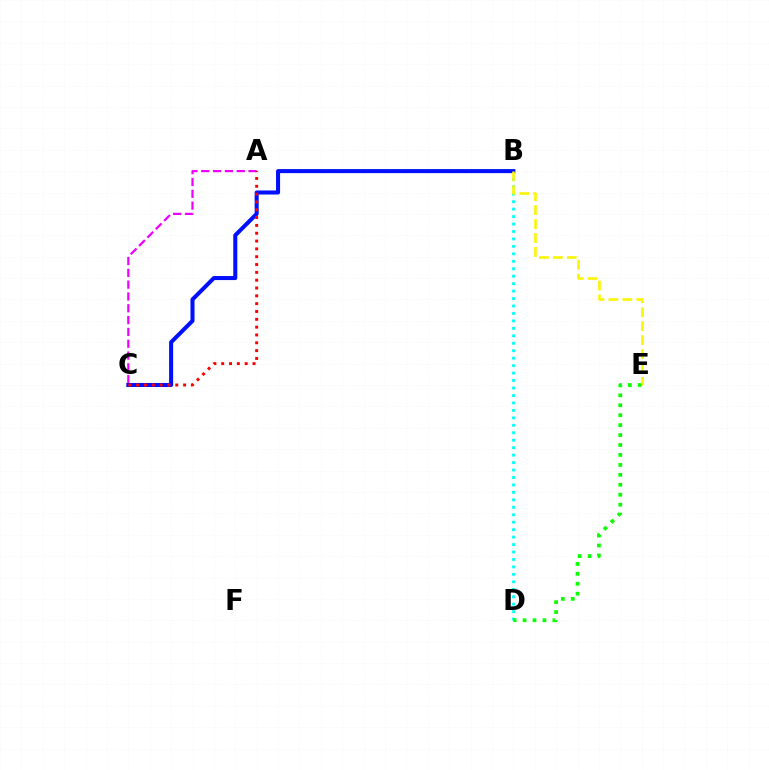{('B', 'D'): [{'color': '#00fff6', 'line_style': 'dotted', 'thickness': 2.03}], ('D', 'E'): [{'color': '#08ff00', 'line_style': 'dotted', 'thickness': 2.7}], ('A', 'C'): [{'color': '#ee00ff', 'line_style': 'dashed', 'thickness': 1.61}, {'color': '#ff0000', 'line_style': 'dotted', 'thickness': 2.13}], ('B', 'C'): [{'color': '#0010ff', 'line_style': 'solid', 'thickness': 2.91}], ('B', 'E'): [{'color': '#fcf500', 'line_style': 'dashed', 'thickness': 1.89}]}